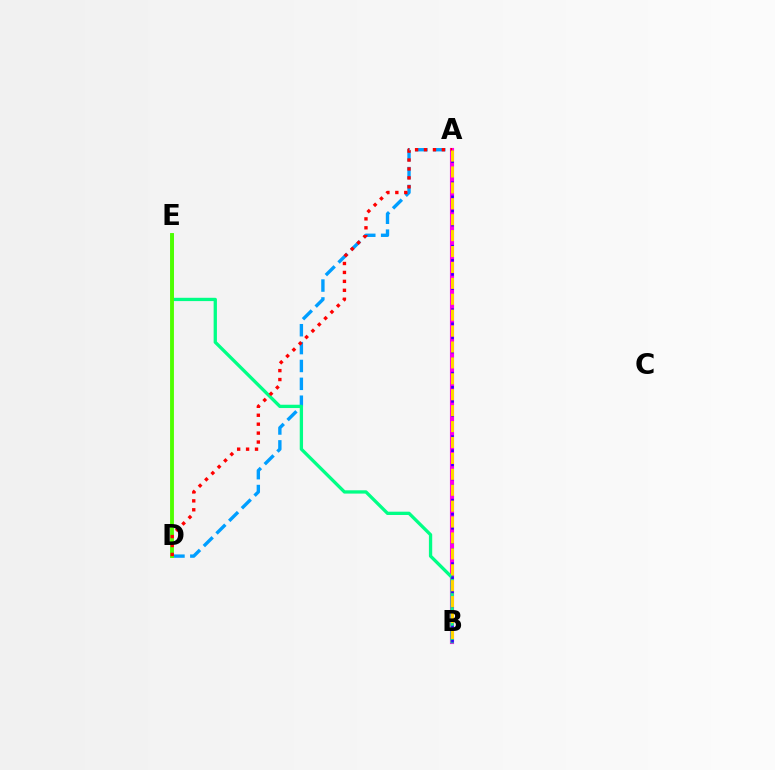{('A', 'D'): [{'color': '#009eff', 'line_style': 'dashed', 'thickness': 2.43}, {'color': '#ff0000', 'line_style': 'dotted', 'thickness': 2.43}], ('A', 'B'): [{'color': '#ff00ed', 'line_style': 'solid', 'thickness': 2.97}, {'color': '#3700ff', 'line_style': 'dotted', 'thickness': 1.92}, {'color': '#ffd500', 'line_style': 'dashed', 'thickness': 2.16}], ('B', 'E'): [{'color': '#00ff86', 'line_style': 'solid', 'thickness': 2.38}], ('D', 'E'): [{'color': '#4fff00', 'line_style': 'solid', 'thickness': 2.78}]}